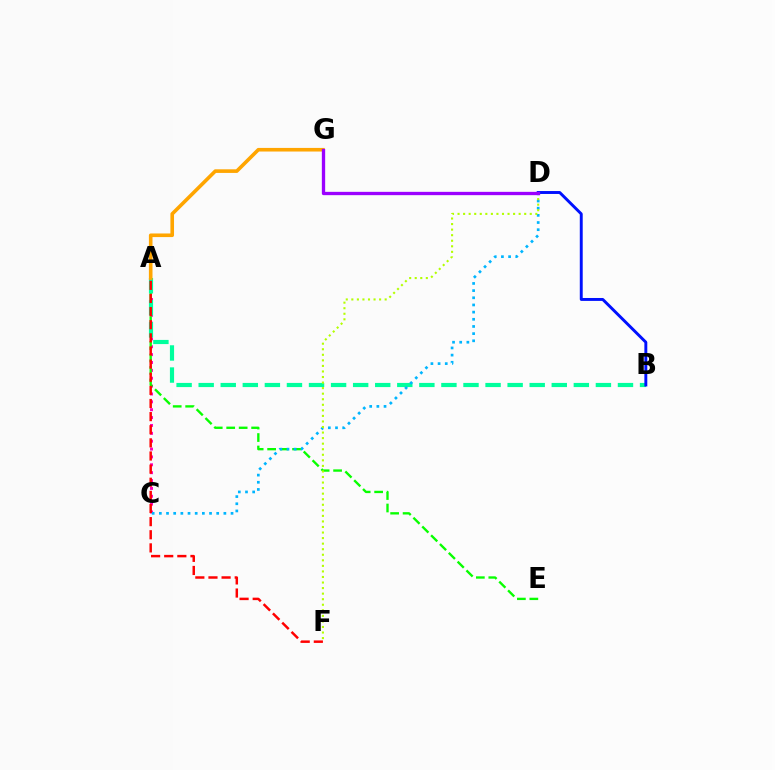{('A', 'C'): [{'color': '#ff00bd', 'line_style': 'dotted', 'thickness': 2.14}], ('A', 'E'): [{'color': '#08ff00', 'line_style': 'dashed', 'thickness': 1.69}], ('A', 'B'): [{'color': '#00ff9d', 'line_style': 'dashed', 'thickness': 3.0}], ('C', 'D'): [{'color': '#00b5ff', 'line_style': 'dotted', 'thickness': 1.95}], ('A', 'G'): [{'color': '#ffa500', 'line_style': 'solid', 'thickness': 2.6}], ('B', 'D'): [{'color': '#0010ff', 'line_style': 'solid', 'thickness': 2.1}], ('A', 'F'): [{'color': '#ff0000', 'line_style': 'dashed', 'thickness': 1.78}], ('D', 'F'): [{'color': '#b3ff00', 'line_style': 'dotted', 'thickness': 1.51}], ('D', 'G'): [{'color': '#9b00ff', 'line_style': 'solid', 'thickness': 2.38}]}